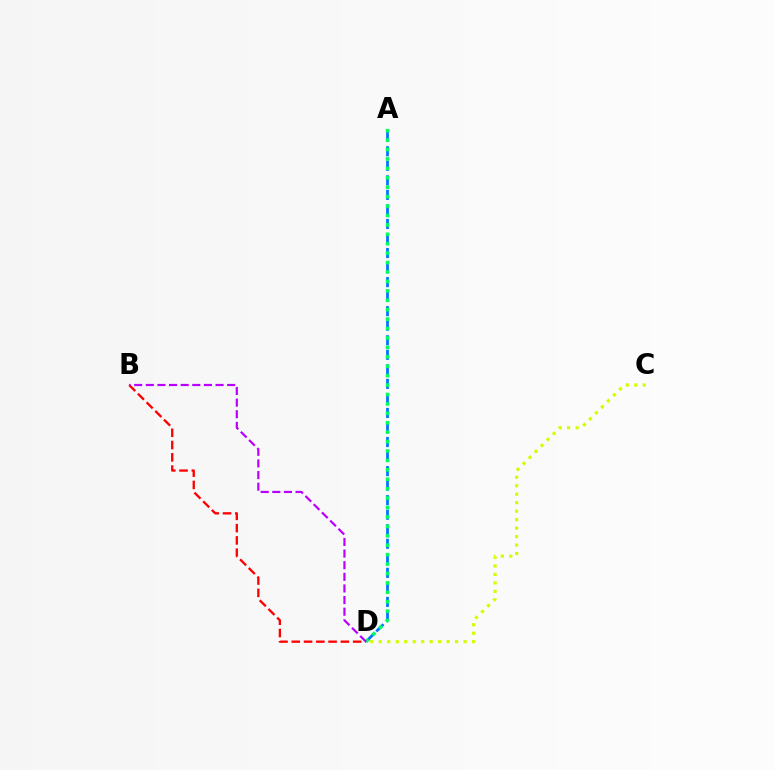{('B', 'D'): [{'color': '#ff0000', 'line_style': 'dashed', 'thickness': 1.67}, {'color': '#b900ff', 'line_style': 'dashed', 'thickness': 1.58}], ('A', 'D'): [{'color': '#0074ff', 'line_style': 'dashed', 'thickness': 1.97}, {'color': '#00ff5c', 'line_style': 'dotted', 'thickness': 2.56}], ('C', 'D'): [{'color': '#d1ff00', 'line_style': 'dotted', 'thickness': 2.3}]}